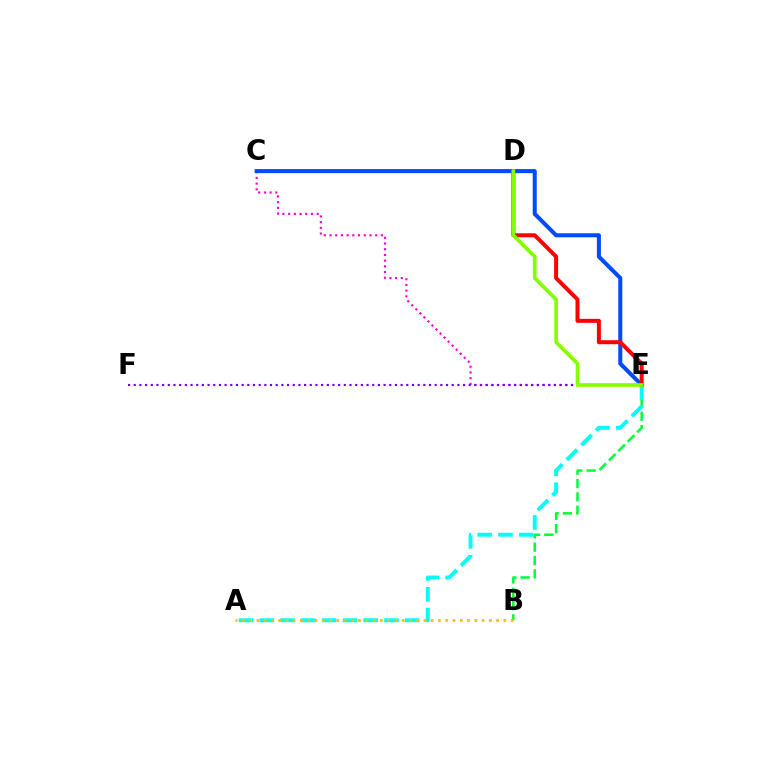{('C', 'E'): [{'color': '#ff00cf', 'line_style': 'dotted', 'thickness': 1.55}, {'color': '#004bff', 'line_style': 'solid', 'thickness': 2.91}], ('B', 'E'): [{'color': '#00ff39', 'line_style': 'dashed', 'thickness': 1.81}], ('A', 'E'): [{'color': '#00fff6', 'line_style': 'dashed', 'thickness': 2.82}], ('E', 'F'): [{'color': '#7200ff', 'line_style': 'dotted', 'thickness': 1.54}], ('A', 'B'): [{'color': '#ffbd00', 'line_style': 'dotted', 'thickness': 1.97}], ('D', 'E'): [{'color': '#ff0000', 'line_style': 'solid', 'thickness': 2.87}, {'color': '#84ff00', 'line_style': 'solid', 'thickness': 2.63}]}